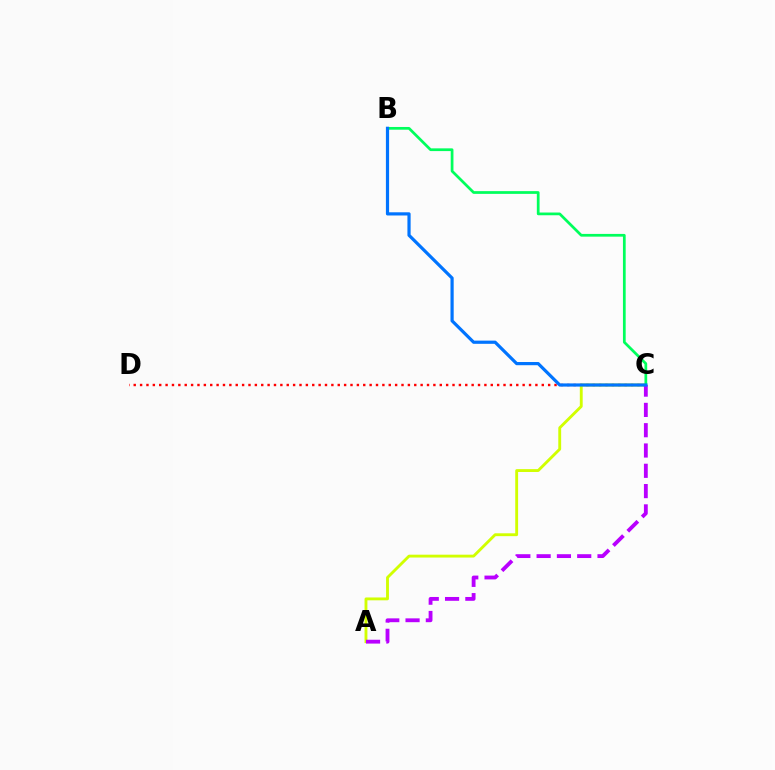{('C', 'D'): [{'color': '#ff0000', 'line_style': 'dotted', 'thickness': 1.73}], ('A', 'C'): [{'color': '#d1ff00', 'line_style': 'solid', 'thickness': 2.06}, {'color': '#b900ff', 'line_style': 'dashed', 'thickness': 2.76}], ('B', 'C'): [{'color': '#00ff5c', 'line_style': 'solid', 'thickness': 1.97}, {'color': '#0074ff', 'line_style': 'solid', 'thickness': 2.3}]}